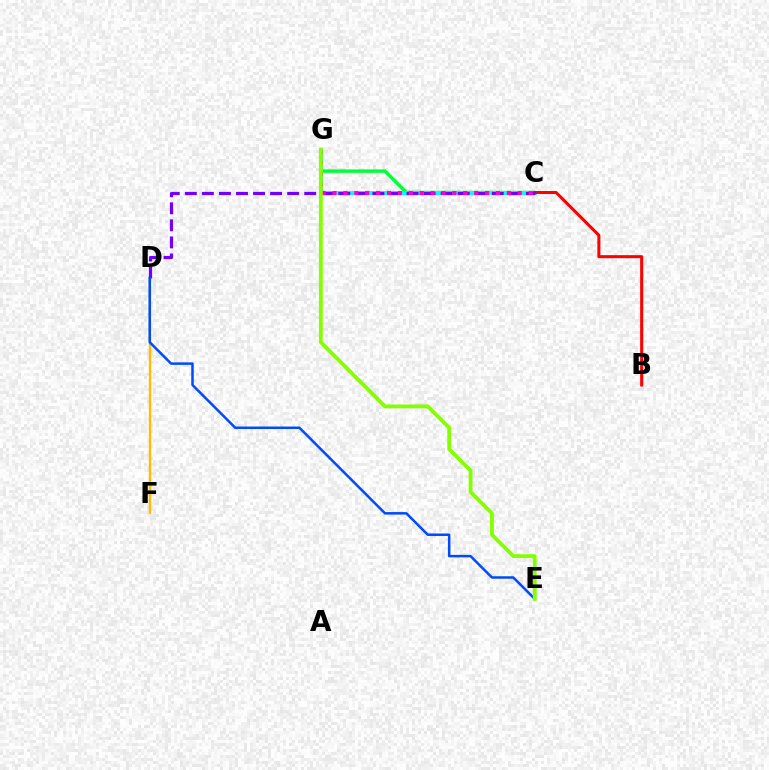{('C', 'G'): [{'color': '#00ff39', 'line_style': 'solid', 'thickness': 2.45}, {'color': '#00fff6', 'line_style': 'solid', 'thickness': 2.84}, {'color': '#ff00cf', 'line_style': 'dotted', 'thickness': 2.96}], ('D', 'F'): [{'color': '#ffbd00', 'line_style': 'solid', 'thickness': 1.7}], ('B', 'C'): [{'color': '#ff0000', 'line_style': 'solid', 'thickness': 2.19}], ('C', 'D'): [{'color': '#7200ff', 'line_style': 'dashed', 'thickness': 2.32}], ('D', 'E'): [{'color': '#004bff', 'line_style': 'solid', 'thickness': 1.81}], ('E', 'G'): [{'color': '#84ff00', 'line_style': 'solid', 'thickness': 2.74}]}